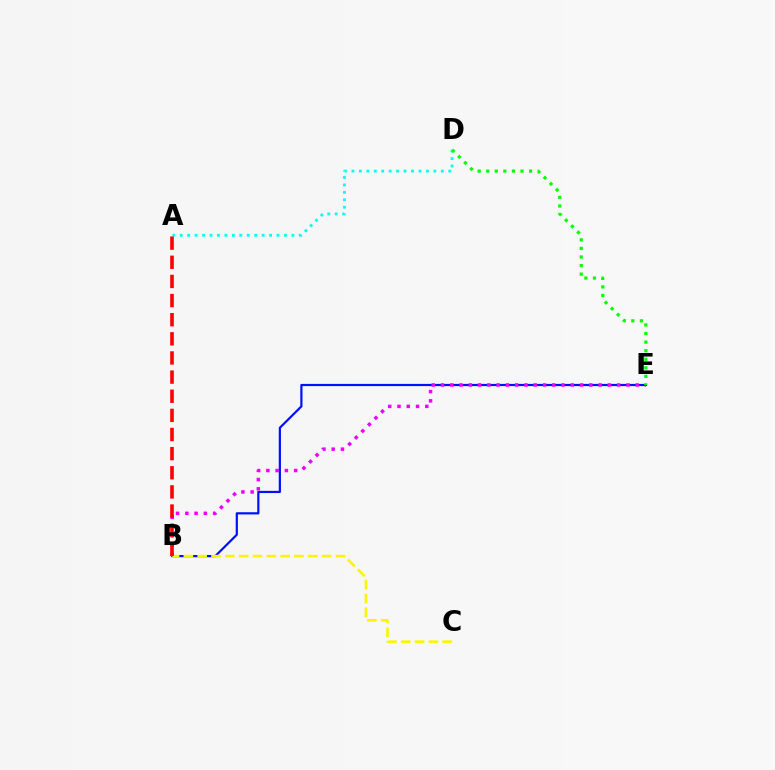{('B', 'E'): [{'color': '#0010ff', 'line_style': 'solid', 'thickness': 1.58}, {'color': '#ee00ff', 'line_style': 'dotted', 'thickness': 2.52}], ('B', 'C'): [{'color': '#fcf500', 'line_style': 'dashed', 'thickness': 1.88}], ('A', 'D'): [{'color': '#00fff6', 'line_style': 'dotted', 'thickness': 2.02}], ('D', 'E'): [{'color': '#08ff00', 'line_style': 'dotted', 'thickness': 2.33}], ('A', 'B'): [{'color': '#ff0000', 'line_style': 'dashed', 'thickness': 2.6}]}